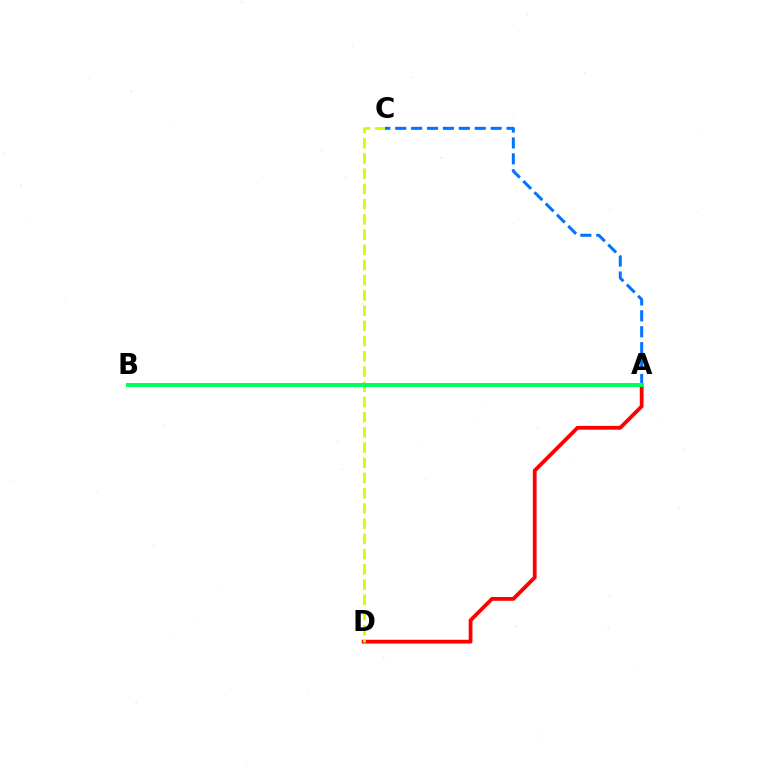{('A', 'D'): [{'color': '#ff0000', 'line_style': 'solid', 'thickness': 2.73}], ('C', 'D'): [{'color': '#d1ff00', 'line_style': 'dashed', 'thickness': 2.07}], ('A', 'C'): [{'color': '#0074ff', 'line_style': 'dashed', 'thickness': 2.16}], ('A', 'B'): [{'color': '#b900ff', 'line_style': 'solid', 'thickness': 2.1}, {'color': '#00ff5c', 'line_style': 'solid', 'thickness': 2.88}]}